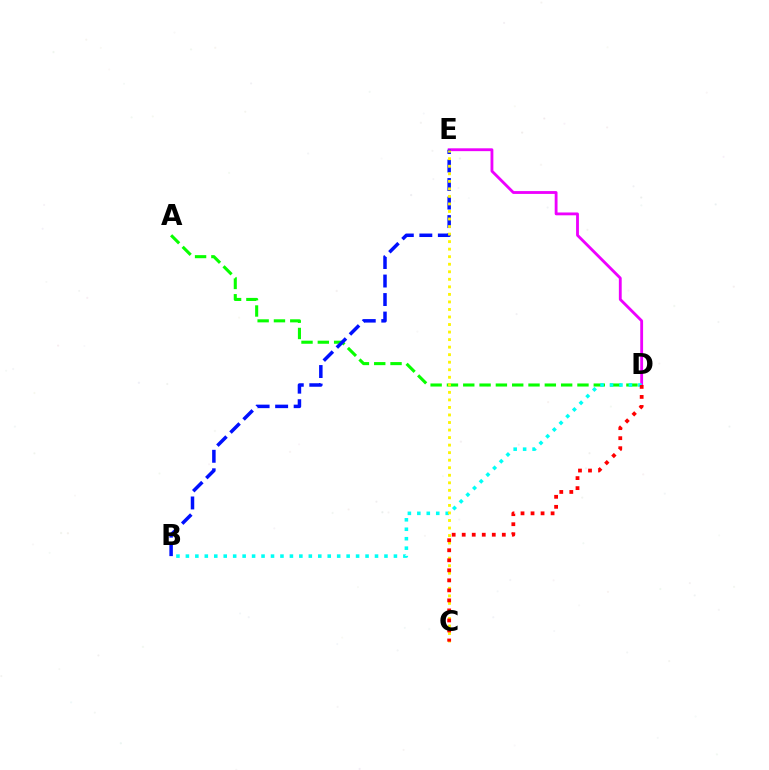{('D', 'E'): [{'color': '#ee00ff', 'line_style': 'solid', 'thickness': 2.04}], ('A', 'D'): [{'color': '#08ff00', 'line_style': 'dashed', 'thickness': 2.22}], ('B', 'E'): [{'color': '#0010ff', 'line_style': 'dashed', 'thickness': 2.52}], ('B', 'D'): [{'color': '#00fff6', 'line_style': 'dotted', 'thickness': 2.57}], ('C', 'E'): [{'color': '#fcf500', 'line_style': 'dotted', 'thickness': 2.05}], ('C', 'D'): [{'color': '#ff0000', 'line_style': 'dotted', 'thickness': 2.72}]}